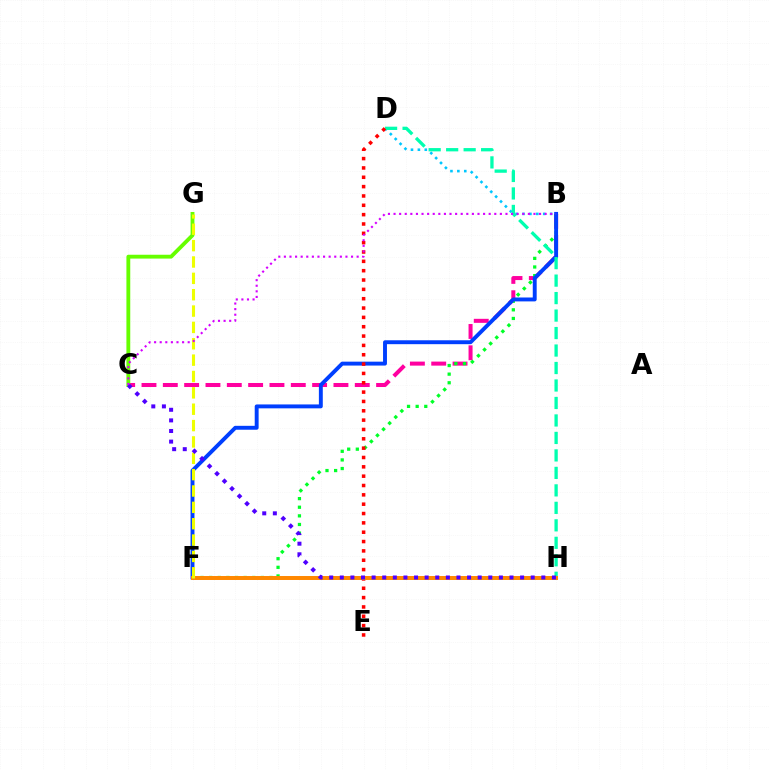{('B', 'C'): [{'color': '#ff00a0', 'line_style': 'dashed', 'thickness': 2.9}, {'color': '#d600ff', 'line_style': 'dotted', 'thickness': 1.52}], ('B', 'F'): [{'color': '#00ff27', 'line_style': 'dotted', 'thickness': 2.34}, {'color': '#003fff', 'line_style': 'solid', 'thickness': 2.81}], ('B', 'D'): [{'color': '#00c7ff', 'line_style': 'dotted', 'thickness': 1.88}], ('D', 'H'): [{'color': '#00ffaf', 'line_style': 'dashed', 'thickness': 2.37}], ('C', 'G'): [{'color': '#66ff00', 'line_style': 'solid', 'thickness': 2.76}], ('D', 'E'): [{'color': '#ff0000', 'line_style': 'dotted', 'thickness': 2.54}], ('F', 'H'): [{'color': '#ff8800', 'line_style': 'solid', 'thickness': 2.86}], ('F', 'G'): [{'color': '#eeff00', 'line_style': 'dashed', 'thickness': 2.22}], ('C', 'H'): [{'color': '#4f00ff', 'line_style': 'dotted', 'thickness': 2.88}]}